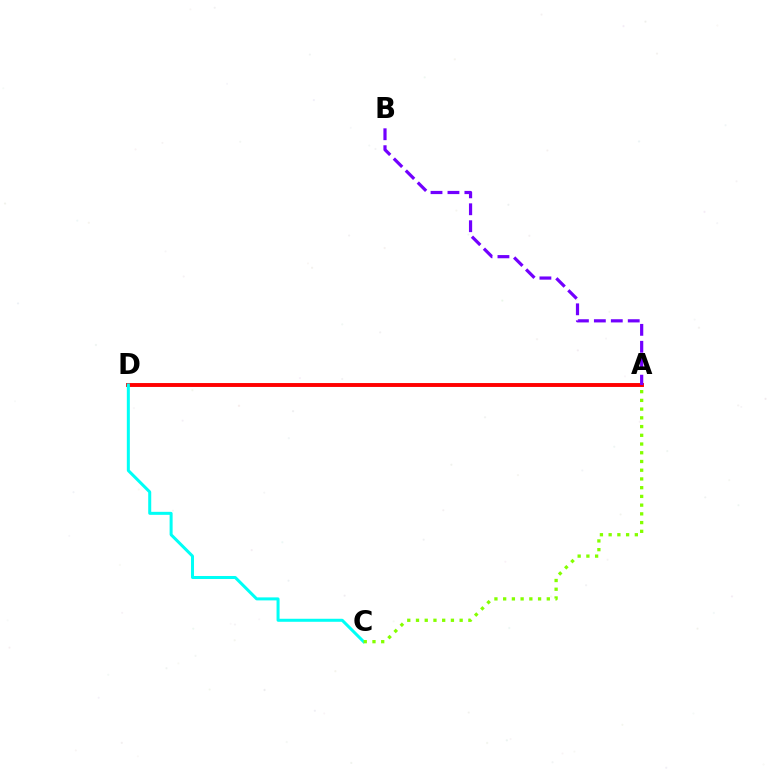{('A', 'D'): [{'color': '#ff0000', 'line_style': 'solid', 'thickness': 2.81}], ('C', 'D'): [{'color': '#00fff6', 'line_style': 'solid', 'thickness': 2.17}], ('A', 'C'): [{'color': '#84ff00', 'line_style': 'dotted', 'thickness': 2.37}], ('A', 'B'): [{'color': '#7200ff', 'line_style': 'dashed', 'thickness': 2.3}]}